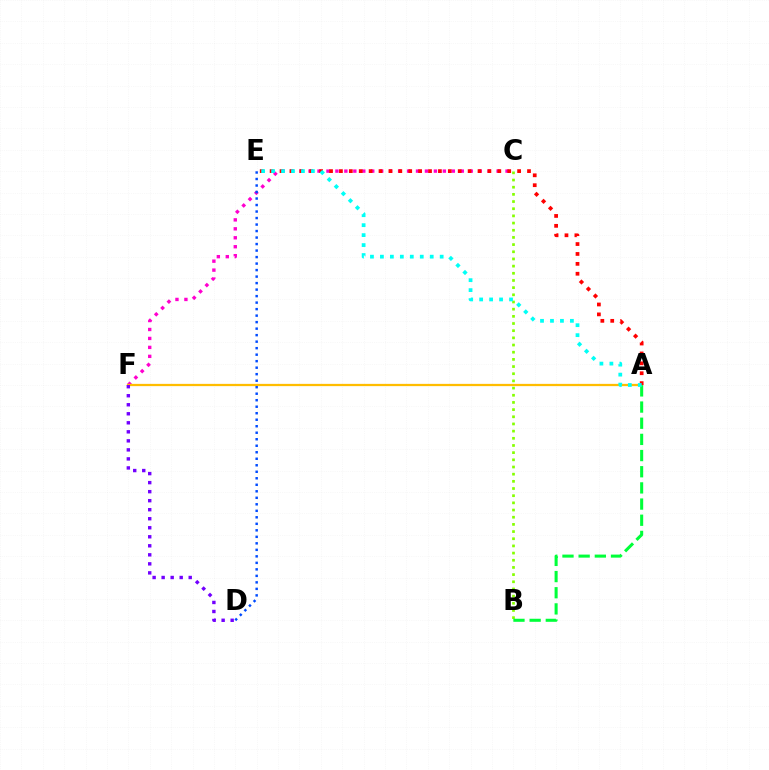{('C', 'F'): [{'color': '#ff00cf', 'line_style': 'dotted', 'thickness': 2.43}], ('B', 'C'): [{'color': '#84ff00', 'line_style': 'dotted', 'thickness': 1.95}], ('A', 'F'): [{'color': '#ffbd00', 'line_style': 'solid', 'thickness': 1.63}], ('A', 'B'): [{'color': '#00ff39', 'line_style': 'dashed', 'thickness': 2.2}], ('A', 'E'): [{'color': '#ff0000', 'line_style': 'dotted', 'thickness': 2.69}, {'color': '#00fff6', 'line_style': 'dotted', 'thickness': 2.71}], ('D', 'F'): [{'color': '#7200ff', 'line_style': 'dotted', 'thickness': 2.45}], ('D', 'E'): [{'color': '#004bff', 'line_style': 'dotted', 'thickness': 1.77}]}